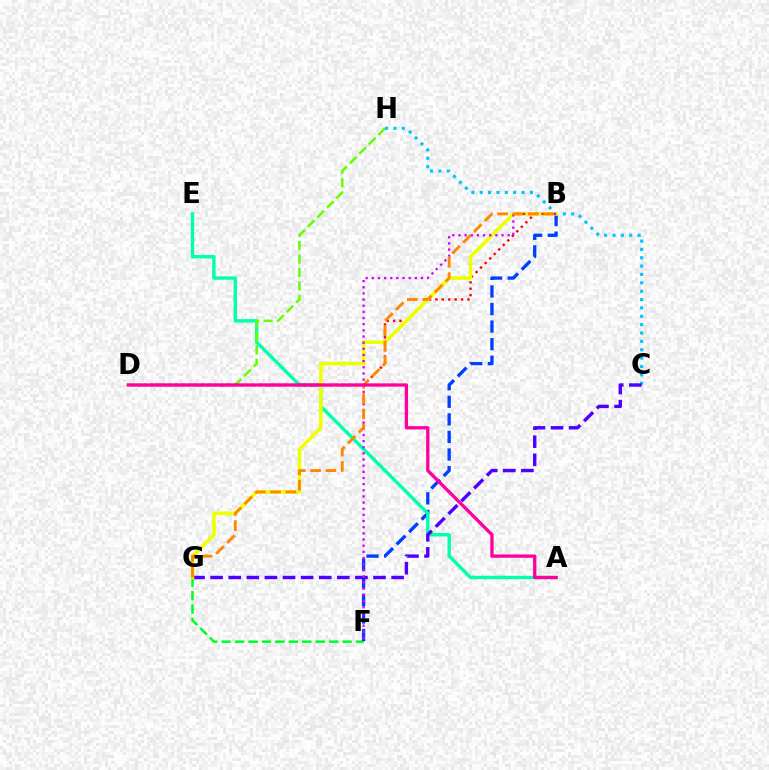{('F', 'G'): [{'color': '#00ff27', 'line_style': 'dashed', 'thickness': 1.83}], ('B', 'F'): [{'color': '#003fff', 'line_style': 'dashed', 'thickness': 2.39}, {'color': '#d600ff', 'line_style': 'dotted', 'thickness': 1.67}], ('A', 'E'): [{'color': '#00ffaf', 'line_style': 'solid', 'thickness': 2.45}], ('D', 'H'): [{'color': '#66ff00', 'line_style': 'dashed', 'thickness': 1.83}], ('B', 'D'): [{'color': '#ff0000', 'line_style': 'dotted', 'thickness': 1.74}], ('C', 'H'): [{'color': '#00c7ff', 'line_style': 'dotted', 'thickness': 2.27}], ('C', 'G'): [{'color': '#4f00ff', 'line_style': 'dashed', 'thickness': 2.46}], ('B', 'G'): [{'color': '#eeff00', 'line_style': 'solid', 'thickness': 2.57}, {'color': '#ff8800', 'line_style': 'dashed', 'thickness': 2.09}], ('A', 'D'): [{'color': '#ff00a0', 'line_style': 'solid', 'thickness': 2.38}]}